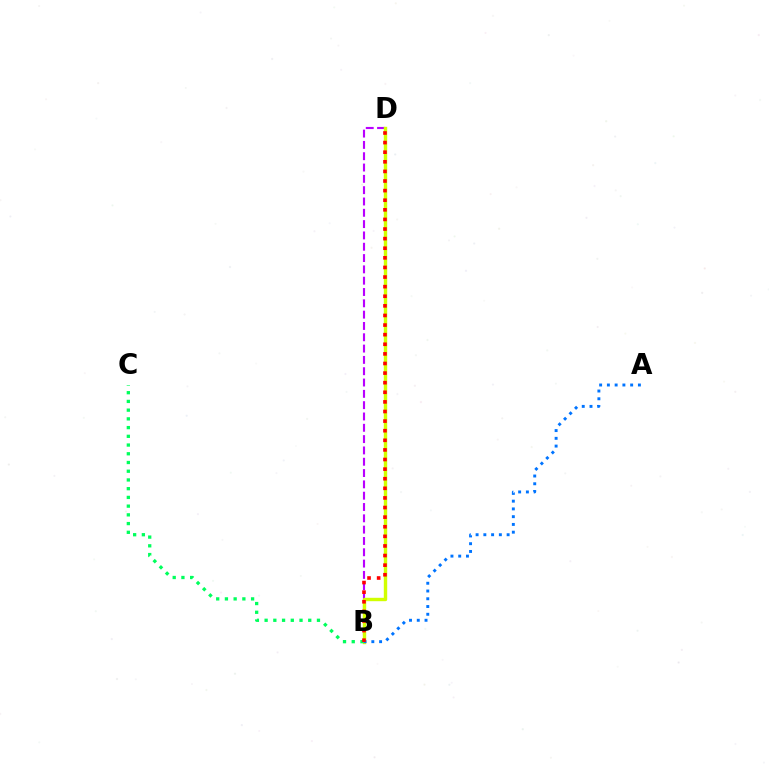{('B', 'D'): [{'color': '#b900ff', 'line_style': 'dashed', 'thickness': 1.54}, {'color': '#d1ff00', 'line_style': 'solid', 'thickness': 2.45}, {'color': '#ff0000', 'line_style': 'dotted', 'thickness': 2.61}], ('B', 'C'): [{'color': '#00ff5c', 'line_style': 'dotted', 'thickness': 2.37}], ('A', 'B'): [{'color': '#0074ff', 'line_style': 'dotted', 'thickness': 2.11}]}